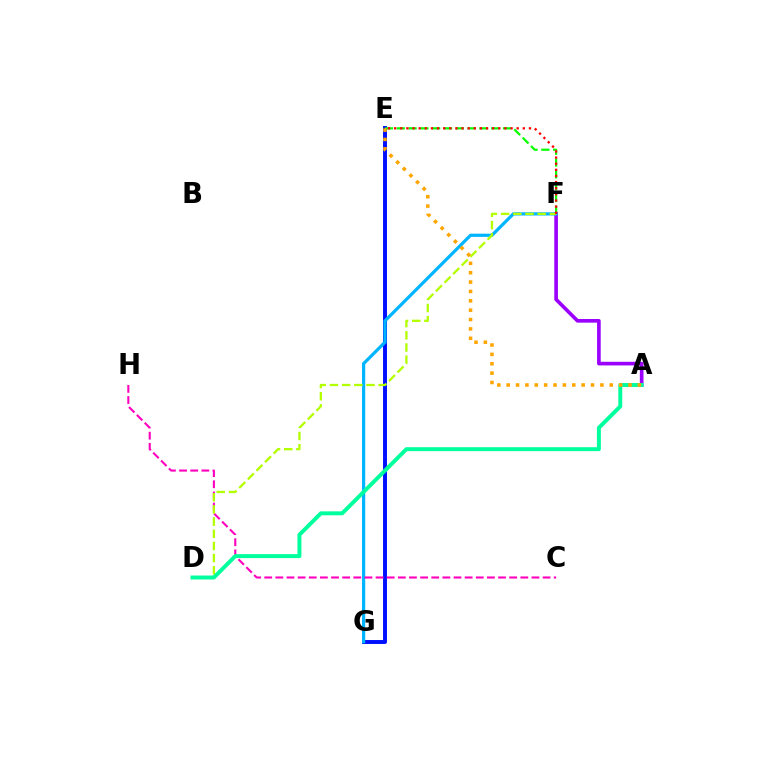{('E', 'G'): [{'color': '#0010ff', 'line_style': 'solid', 'thickness': 2.84}], ('E', 'F'): [{'color': '#08ff00', 'line_style': 'dashed', 'thickness': 1.6}, {'color': '#ff0000', 'line_style': 'dotted', 'thickness': 1.66}], ('A', 'F'): [{'color': '#9b00ff', 'line_style': 'solid', 'thickness': 2.62}], ('F', 'G'): [{'color': '#00b5ff', 'line_style': 'solid', 'thickness': 2.31}], ('C', 'H'): [{'color': '#ff00bd', 'line_style': 'dashed', 'thickness': 1.51}], ('D', 'F'): [{'color': '#b3ff00', 'line_style': 'dashed', 'thickness': 1.65}], ('A', 'D'): [{'color': '#00ff9d', 'line_style': 'solid', 'thickness': 2.85}], ('A', 'E'): [{'color': '#ffa500', 'line_style': 'dotted', 'thickness': 2.55}]}